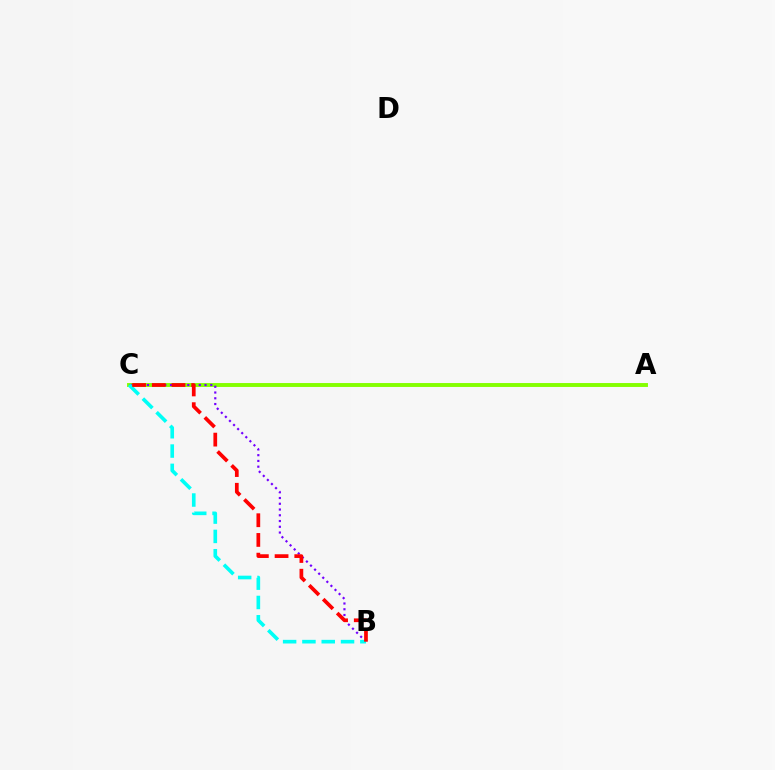{('A', 'C'): [{'color': '#84ff00', 'line_style': 'solid', 'thickness': 2.81}], ('B', 'C'): [{'color': '#7200ff', 'line_style': 'dotted', 'thickness': 1.56}, {'color': '#00fff6', 'line_style': 'dashed', 'thickness': 2.62}, {'color': '#ff0000', 'line_style': 'dashed', 'thickness': 2.68}]}